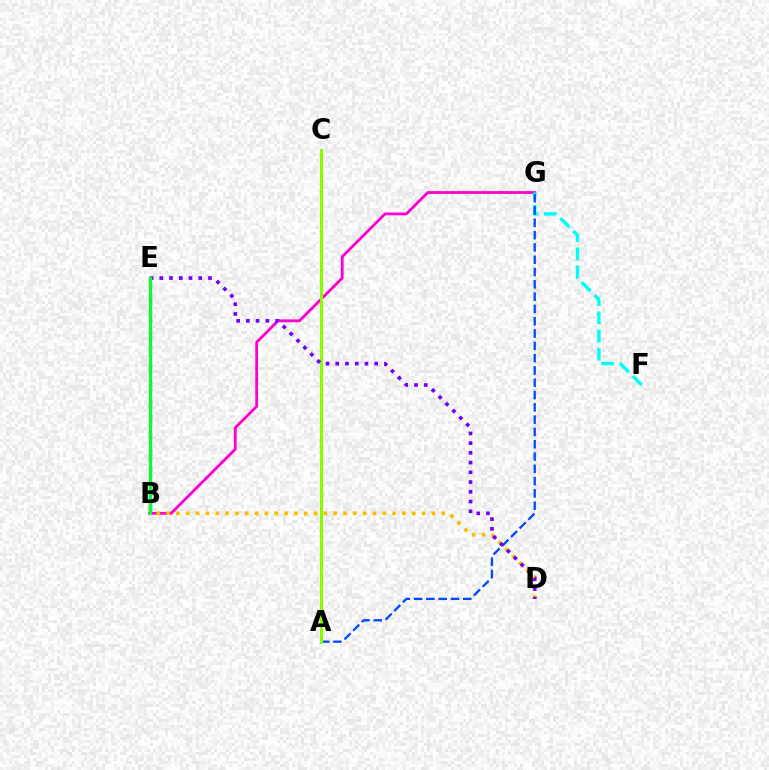{('B', 'G'): [{'color': '#ff00cf', 'line_style': 'solid', 'thickness': 2.02}], ('B', 'E'): [{'color': '#ff0000', 'line_style': 'dashed', 'thickness': 2.36}, {'color': '#00ff39', 'line_style': 'solid', 'thickness': 2.24}], ('F', 'G'): [{'color': '#00fff6', 'line_style': 'dashed', 'thickness': 2.47}], ('A', 'G'): [{'color': '#004bff', 'line_style': 'dashed', 'thickness': 1.67}], ('B', 'D'): [{'color': '#ffbd00', 'line_style': 'dotted', 'thickness': 2.67}], ('A', 'C'): [{'color': '#84ff00', 'line_style': 'solid', 'thickness': 2.17}], ('D', 'E'): [{'color': '#7200ff', 'line_style': 'dotted', 'thickness': 2.65}]}